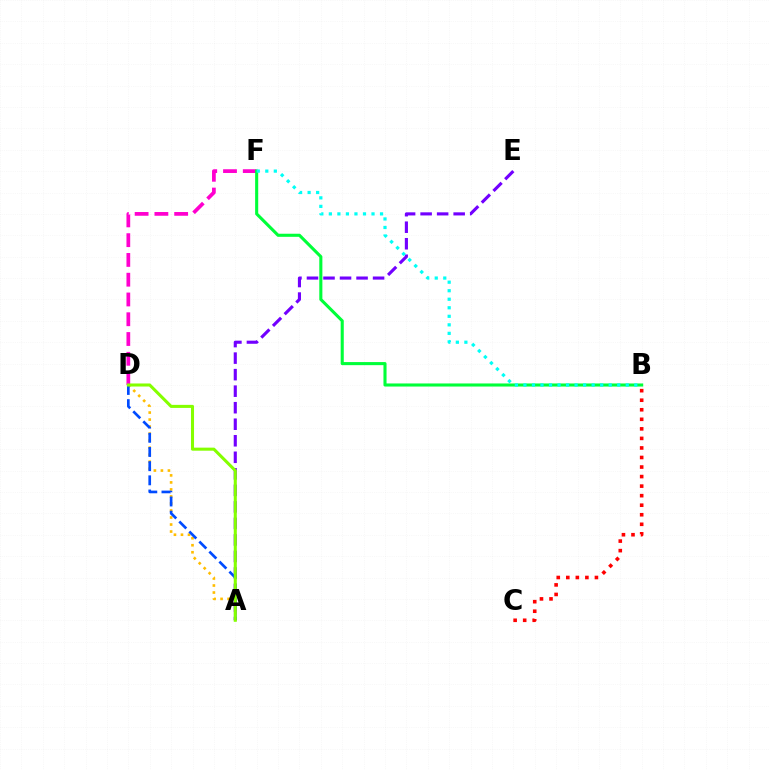{('D', 'F'): [{'color': '#ff00cf', 'line_style': 'dashed', 'thickness': 2.69}], ('A', 'D'): [{'color': '#ffbd00', 'line_style': 'dotted', 'thickness': 1.91}, {'color': '#004bff', 'line_style': 'dashed', 'thickness': 1.93}, {'color': '#84ff00', 'line_style': 'solid', 'thickness': 2.2}], ('A', 'E'): [{'color': '#7200ff', 'line_style': 'dashed', 'thickness': 2.25}], ('B', 'C'): [{'color': '#ff0000', 'line_style': 'dotted', 'thickness': 2.59}], ('B', 'F'): [{'color': '#00ff39', 'line_style': 'solid', 'thickness': 2.22}, {'color': '#00fff6', 'line_style': 'dotted', 'thickness': 2.32}]}